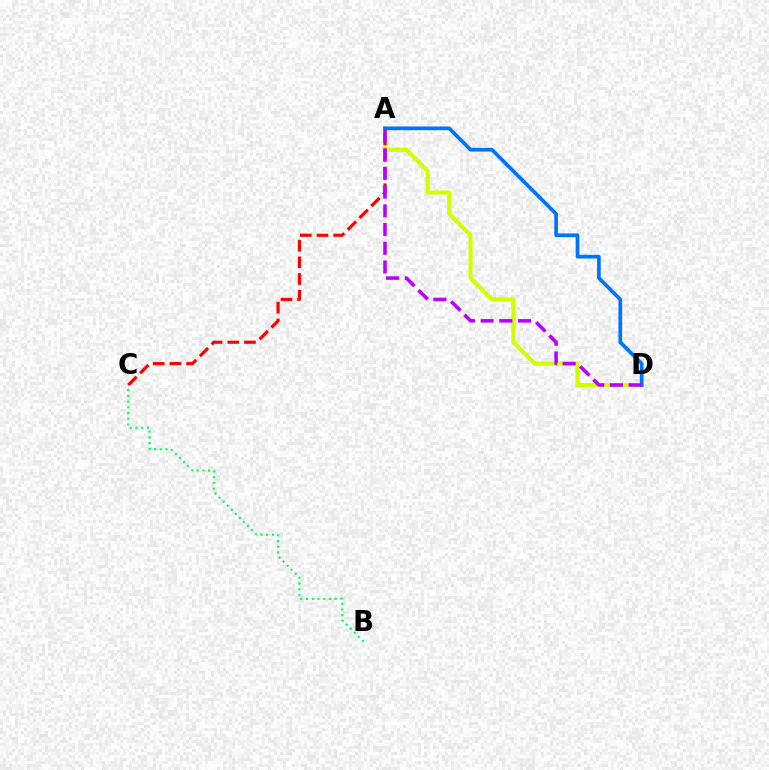{('A', 'D'): [{'color': '#d1ff00', 'line_style': 'solid', 'thickness': 2.93}, {'color': '#0074ff', 'line_style': 'solid', 'thickness': 2.66}, {'color': '#b900ff', 'line_style': 'dashed', 'thickness': 2.54}], ('A', 'C'): [{'color': '#ff0000', 'line_style': 'dashed', 'thickness': 2.27}], ('B', 'C'): [{'color': '#00ff5c', 'line_style': 'dotted', 'thickness': 1.55}]}